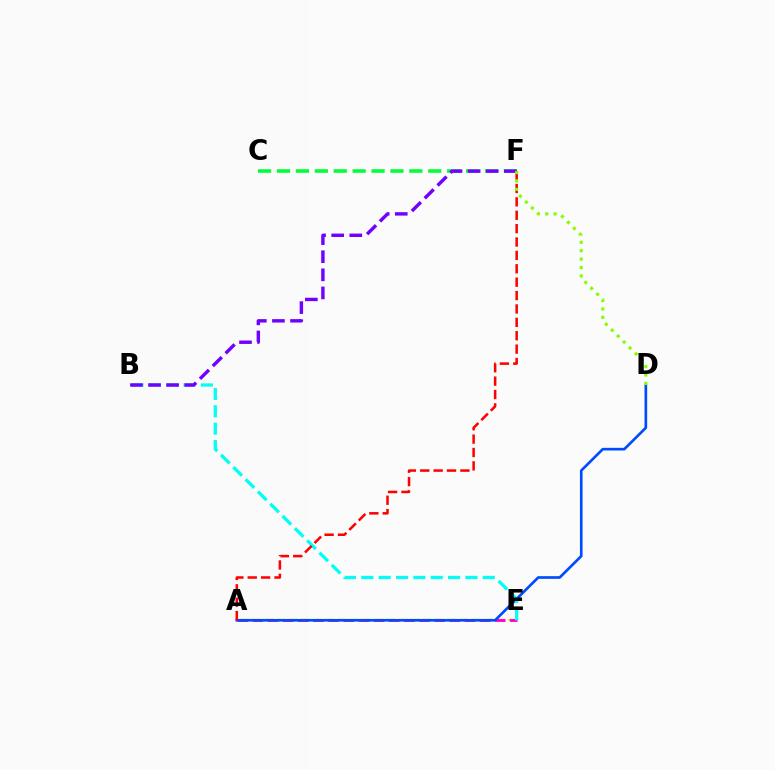{('A', 'E'): [{'color': '#ffbd00', 'line_style': 'dashed', 'thickness': 1.66}, {'color': '#ff00cf', 'line_style': 'dashed', 'thickness': 2.06}], ('A', 'D'): [{'color': '#004bff', 'line_style': 'solid', 'thickness': 1.91}], ('C', 'F'): [{'color': '#00ff39', 'line_style': 'dashed', 'thickness': 2.57}], ('B', 'E'): [{'color': '#00fff6', 'line_style': 'dashed', 'thickness': 2.36}], ('B', 'F'): [{'color': '#7200ff', 'line_style': 'dashed', 'thickness': 2.46}], ('A', 'F'): [{'color': '#ff0000', 'line_style': 'dashed', 'thickness': 1.82}], ('D', 'F'): [{'color': '#84ff00', 'line_style': 'dotted', 'thickness': 2.28}]}